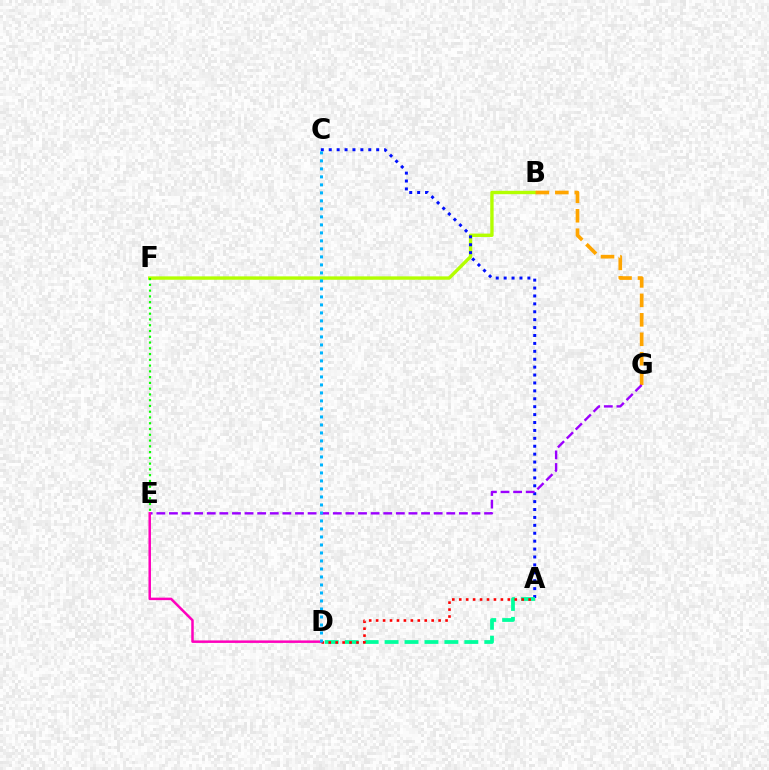{('B', 'F'): [{'color': '#b3ff00', 'line_style': 'solid', 'thickness': 2.43}], ('A', 'C'): [{'color': '#0010ff', 'line_style': 'dotted', 'thickness': 2.15}], ('A', 'D'): [{'color': '#00ff9d', 'line_style': 'dashed', 'thickness': 2.71}, {'color': '#ff0000', 'line_style': 'dotted', 'thickness': 1.89}], ('B', 'G'): [{'color': '#ffa500', 'line_style': 'dashed', 'thickness': 2.64}], ('E', 'G'): [{'color': '#9b00ff', 'line_style': 'dashed', 'thickness': 1.71}], ('D', 'E'): [{'color': '#ff00bd', 'line_style': 'solid', 'thickness': 1.8}], ('E', 'F'): [{'color': '#08ff00', 'line_style': 'dotted', 'thickness': 1.57}], ('C', 'D'): [{'color': '#00b5ff', 'line_style': 'dotted', 'thickness': 2.17}]}